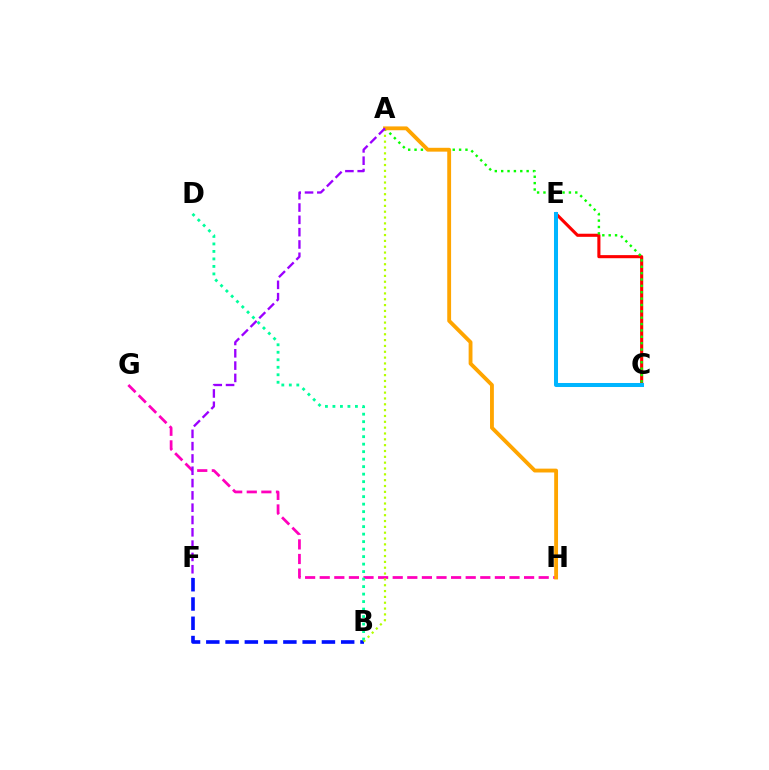{('G', 'H'): [{'color': '#ff00bd', 'line_style': 'dashed', 'thickness': 1.98}], ('B', 'F'): [{'color': '#0010ff', 'line_style': 'dashed', 'thickness': 2.62}], ('B', 'D'): [{'color': '#00ff9d', 'line_style': 'dotted', 'thickness': 2.04}], ('C', 'E'): [{'color': '#ff0000', 'line_style': 'solid', 'thickness': 2.23}, {'color': '#00b5ff', 'line_style': 'solid', 'thickness': 2.89}], ('A', 'B'): [{'color': '#b3ff00', 'line_style': 'dotted', 'thickness': 1.59}], ('A', 'C'): [{'color': '#08ff00', 'line_style': 'dotted', 'thickness': 1.73}], ('A', 'H'): [{'color': '#ffa500', 'line_style': 'solid', 'thickness': 2.77}], ('A', 'F'): [{'color': '#9b00ff', 'line_style': 'dashed', 'thickness': 1.67}]}